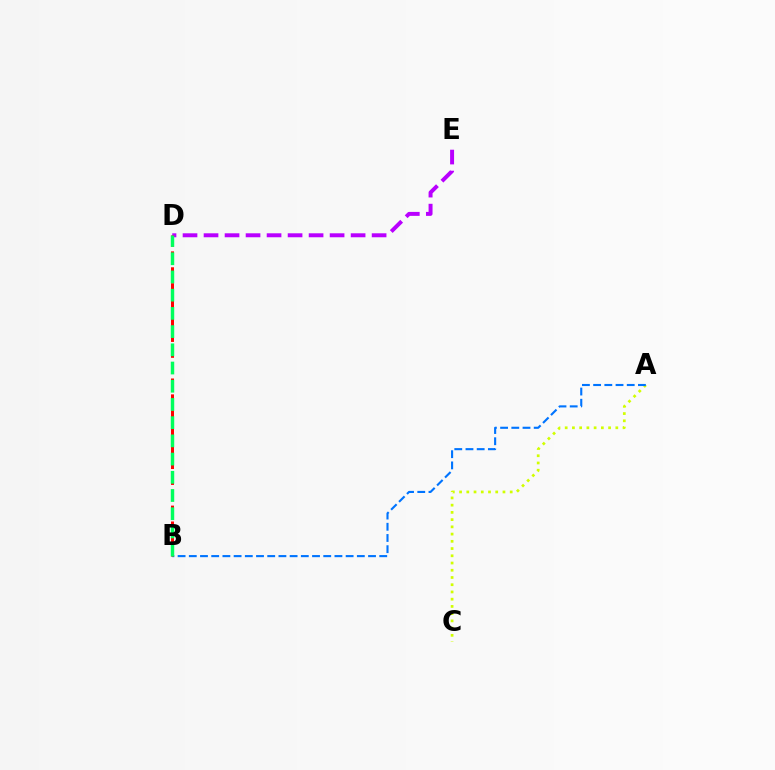{('D', 'E'): [{'color': '#b900ff', 'line_style': 'dashed', 'thickness': 2.85}], ('A', 'C'): [{'color': '#d1ff00', 'line_style': 'dotted', 'thickness': 1.97}], ('A', 'B'): [{'color': '#0074ff', 'line_style': 'dashed', 'thickness': 1.52}], ('B', 'D'): [{'color': '#ff0000', 'line_style': 'dashed', 'thickness': 2.16}, {'color': '#00ff5c', 'line_style': 'dashed', 'thickness': 2.47}]}